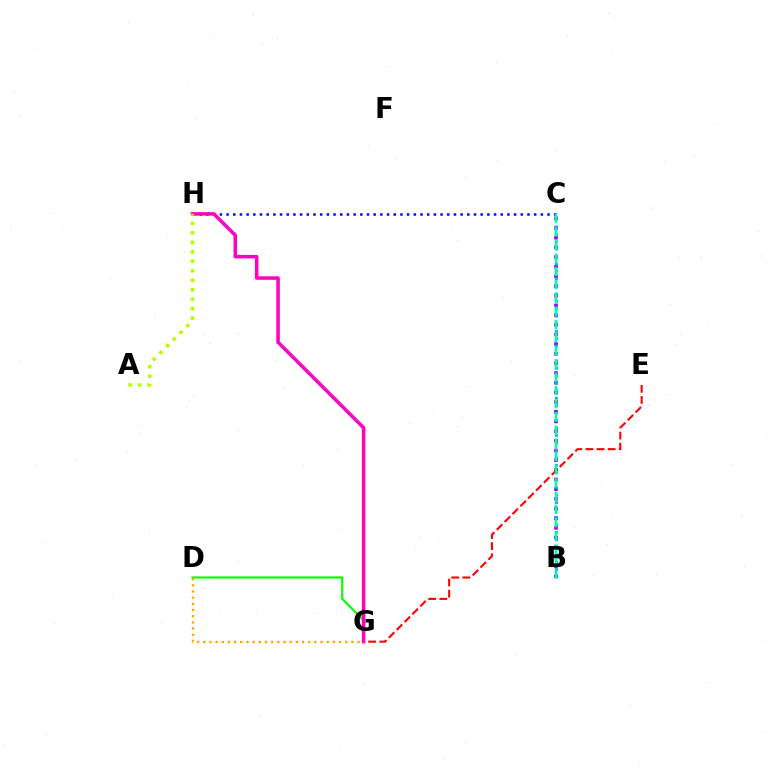{('B', 'C'): [{'color': '#9b00ff', 'line_style': 'dotted', 'thickness': 2.63}, {'color': '#00b5ff', 'line_style': 'dotted', 'thickness': 2.03}, {'color': '#00ff9d', 'line_style': 'dashed', 'thickness': 1.8}], ('D', 'G'): [{'color': '#08ff00', 'line_style': 'solid', 'thickness': 1.57}, {'color': '#ffa500', 'line_style': 'dotted', 'thickness': 1.68}], ('E', 'G'): [{'color': '#ff0000', 'line_style': 'dashed', 'thickness': 1.51}], ('C', 'H'): [{'color': '#0010ff', 'line_style': 'dotted', 'thickness': 1.82}], ('G', 'H'): [{'color': '#ff00bd', 'line_style': 'solid', 'thickness': 2.53}], ('A', 'H'): [{'color': '#b3ff00', 'line_style': 'dotted', 'thickness': 2.57}]}